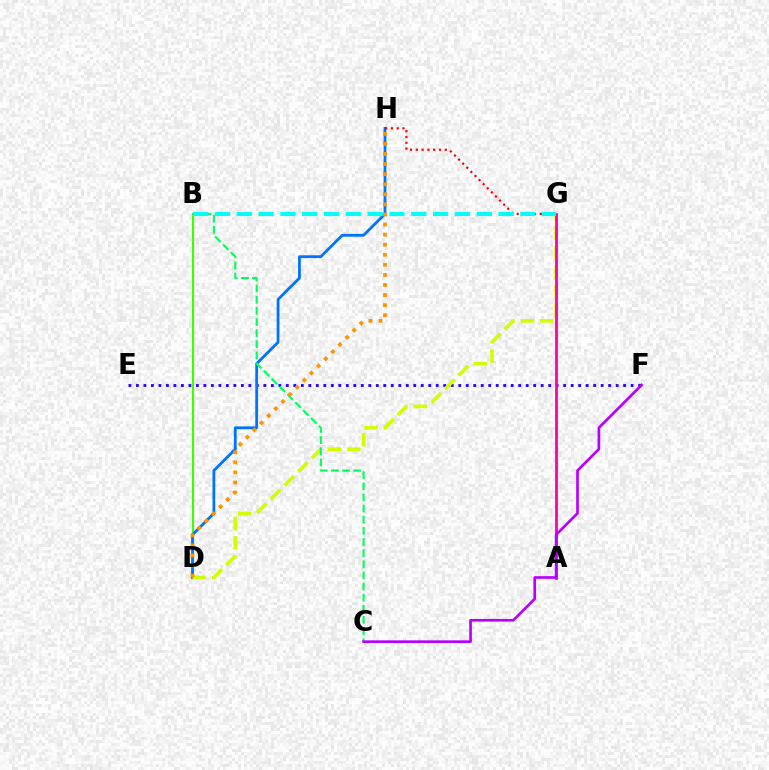{('E', 'F'): [{'color': '#2500ff', 'line_style': 'dotted', 'thickness': 2.04}], ('B', 'D'): [{'color': '#3dff00', 'line_style': 'solid', 'thickness': 1.52}], ('D', 'H'): [{'color': '#0074ff', 'line_style': 'solid', 'thickness': 2.01}, {'color': '#ff9400', 'line_style': 'dotted', 'thickness': 2.74}], ('D', 'G'): [{'color': '#d1ff00', 'line_style': 'dashed', 'thickness': 2.63}], ('B', 'C'): [{'color': '#00ff5c', 'line_style': 'dashed', 'thickness': 1.51}], ('A', 'G'): [{'color': '#ff00ac', 'line_style': 'solid', 'thickness': 2.01}], ('G', 'H'): [{'color': '#ff0000', 'line_style': 'dotted', 'thickness': 1.57}], ('B', 'G'): [{'color': '#00fff6', 'line_style': 'dashed', 'thickness': 2.96}], ('C', 'F'): [{'color': '#b900ff', 'line_style': 'solid', 'thickness': 1.92}]}